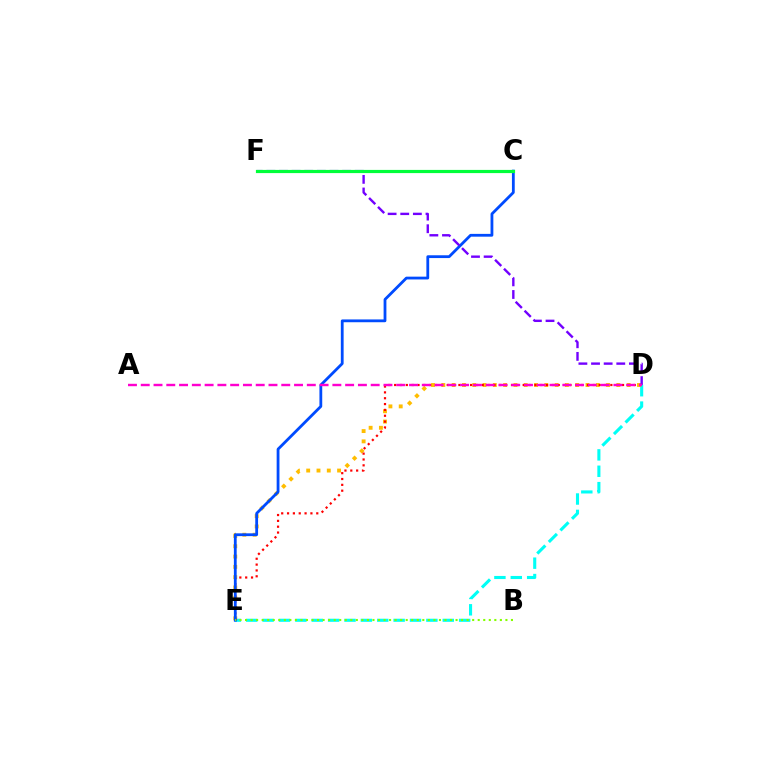{('D', 'E'): [{'color': '#00fff6', 'line_style': 'dashed', 'thickness': 2.22}, {'color': '#ffbd00', 'line_style': 'dotted', 'thickness': 2.8}, {'color': '#ff0000', 'line_style': 'dotted', 'thickness': 1.59}], ('C', 'E'): [{'color': '#004bff', 'line_style': 'solid', 'thickness': 2.01}], ('D', 'F'): [{'color': '#7200ff', 'line_style': 'dashed', 'thickness': 1.72}], ('B', 'E'): [{'color': '#84ff00', 'line_style': 'dotted', 'thickness': 1.51}], ('C', 'F'): [{'color': '#00ff39', 'line_style': 'solid', 'thickness': 2.3}], ('A', 'D'): [{'color': '#ff00cf', 'line_style': 'dashed', 'thickness': 1.74}]}